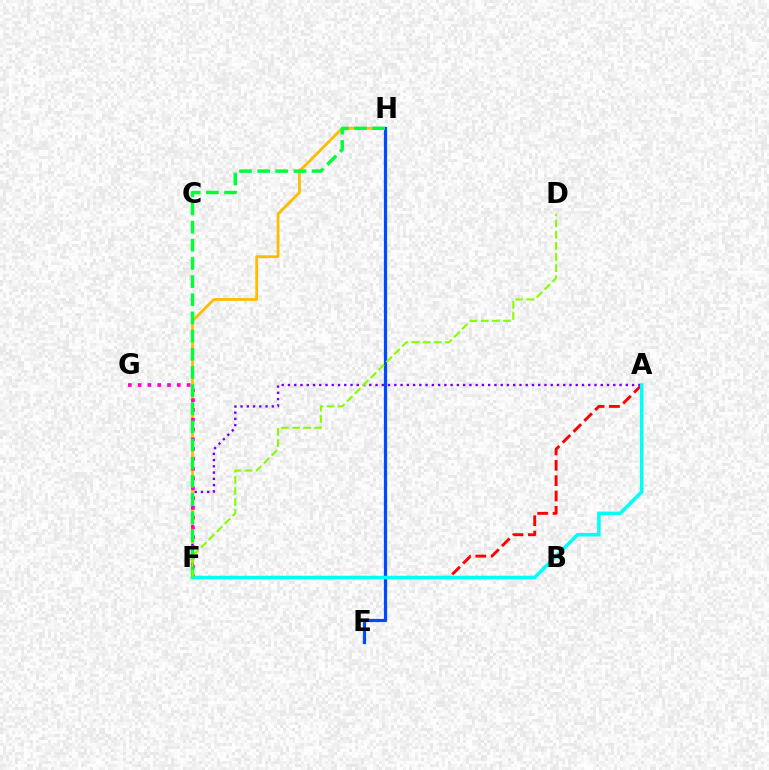{('F', 'H'): [{'color': '#ffbd00', 'line_style': 'solid', 'thickness': 2.0}, {'color': '#00ff39', 'line_style': 'dashed', 'thickness': 2.47}], ('A', 'F'): [{'color': '#ff0000', 'line_style': 'dashed', 'thickness': 2.09}, {'color': '#7200ff', 'line_style': 'dotted', 'thickness': 1.7}, {'color': '#00fff6', 'line_style': 'solid', 'thickness': 2.56}], ('F', 'G'): [{'color': '#ff00cf', 'line_style': 'dotted', 'thickness': 2.66}], ('E', 'H'): [{'color': '#004bff', 'line_style': 'solid', 'thickness': 2.32}], ('D', 'F'): [{'color': '#84ff00', 'line_style': 'dashed', 'thickness': 1.52}]}